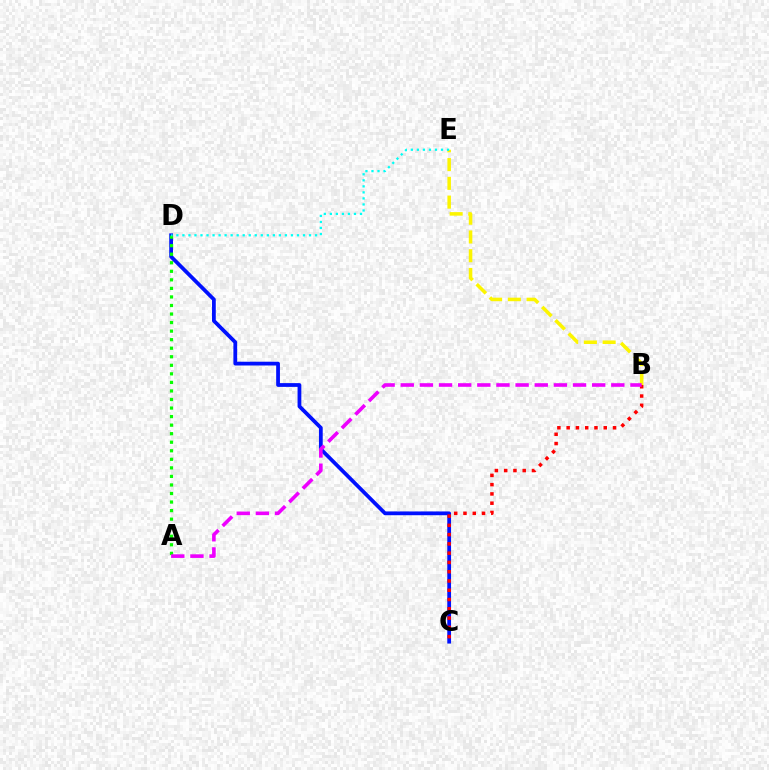{('B', 'E'): [{'color': '#fcf500', 'line_style': 'dashed', 'thickness': 2.55}], ('C', 'D'): [{'color': '#0010ff', 'line_style': 'solid', 'thickness': 2.71}], ('B', 'C'): [{'color': '#ff0000', 'line_style': 'dotted', 'thickness': 2.52}], ('A', 'D'): [{'color': '#08ff00', 'line_style': 'dotted', 'thickness': 2.32}], ('A', 'B'): [{'color': '#ee00ff', 'line_style': 'dashed', 'thickness': 2.6}], ('D', 'E'): [{'color': '#00fff6', 'line_style': 'dotted', 'thickness': 1.64}]}